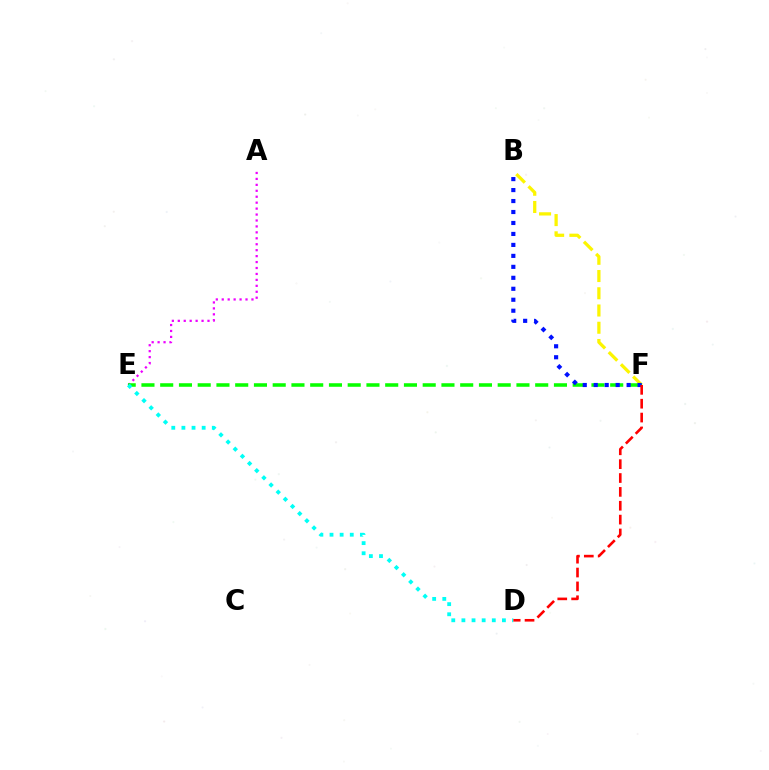{('A', 'E'): [{'color': '#ee00ff', 'line_style': 'dotted', 'thickness': 1.61}], ('B', 'F'): [{'color': '#fcf500', 'line_style': 'dashed', 'thickness': 2.34}, {'color': '#0010ff', 'line_style': 'dotted', 'thickness': 2.98}], ('E', 'F'): [{'color': '#08ff00', 'line_style': 'dashed', 'thickness': 2.55}], ('D', 'E'): [{'color': '#00fff6', 'line_style': 'dotted', 'thickness': 2.75}], ('D', 'F'): [{'color': '#ff0000', 'line_style': 'dashed', 'thickness': 1.88}]}